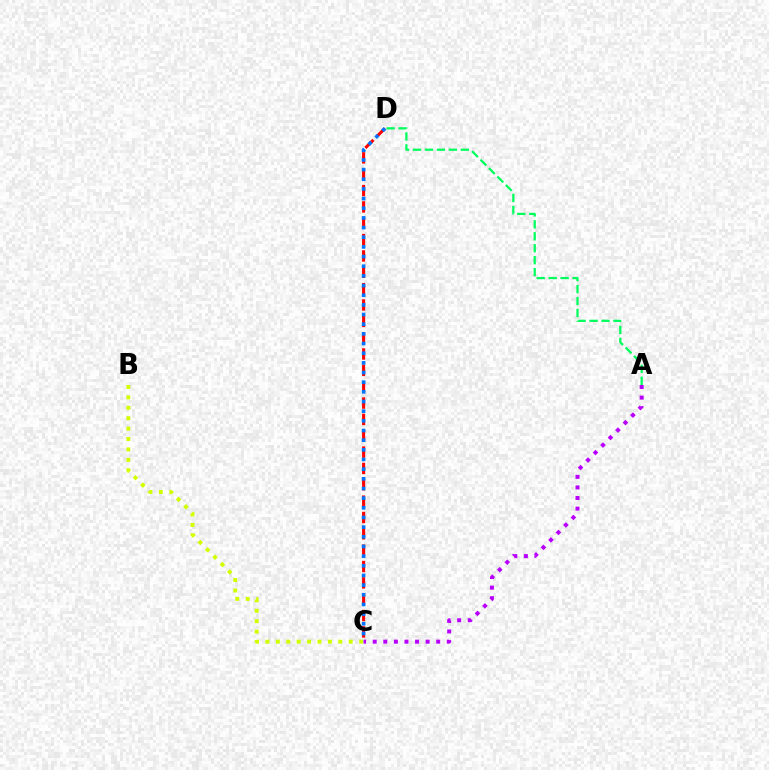{('C', 'D'): [{'color': '#ff0000', 'line_style': 'dashed', 'thickness': 2.22}, {'color': '#0074ff', 'line_style': 'dotted', 'thickness': 2.63}], ('B', 'C'): [{'color': '#d1ff00', 'line_style': 'dotted', 'thickness': 2.83}], ('A', 'D'): [{'color': '#00ff5c', 'line_style': 'dashed', 'thickness': 1.62}], ('A', 'C'): [{'color': '#b900ff', 'line_style': 'dotted', 'thickness': 2.88}]}